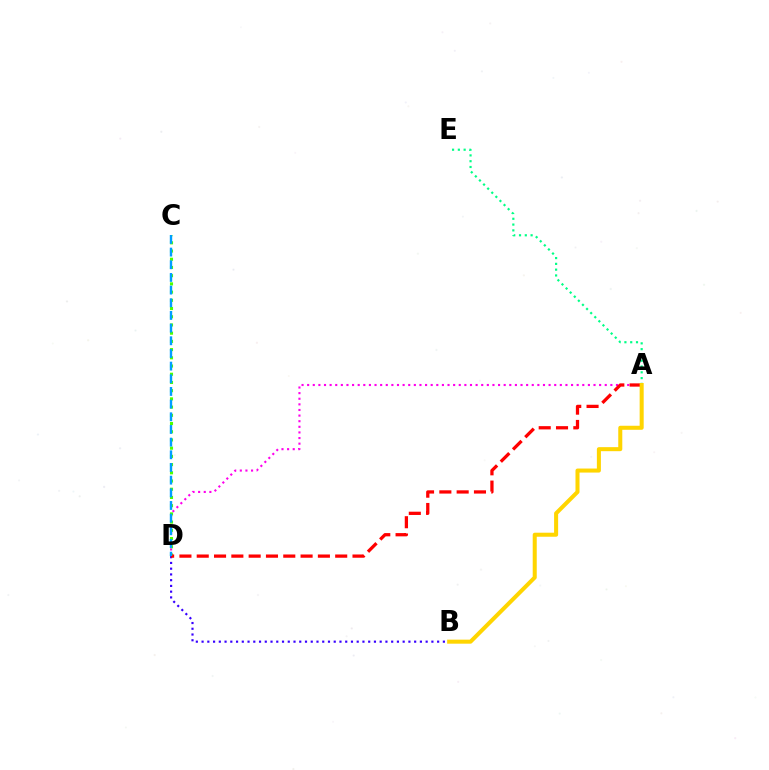{('A', 'E'): [{'color': '#00ff86', 'line_style': 'dotted', 'thickness': 1.57}], ('A', 'D'): [{'color': '#ff00ed', 'line_style': 'dotted', 'thickness': 1.53}, {'color': '#ff0000', 'line_style': 'dashed', 'thickness': 2.35}], ('C', 'D'): [{'color': '#4fff00', 'line_style': 'dotted', 'thickness': 2.23}, {'color': '#009eff', 'line_style': 'dashed', 'thickness': 1.72}], ('B', 'D'): [{'color': '#3700ff', 'line_style': 'dotted', 'thickness': 1.56}], ('A', 'B'): [{'color': '#ffd500', 'line_style': 'solid', 'thickness': 2.9}]}